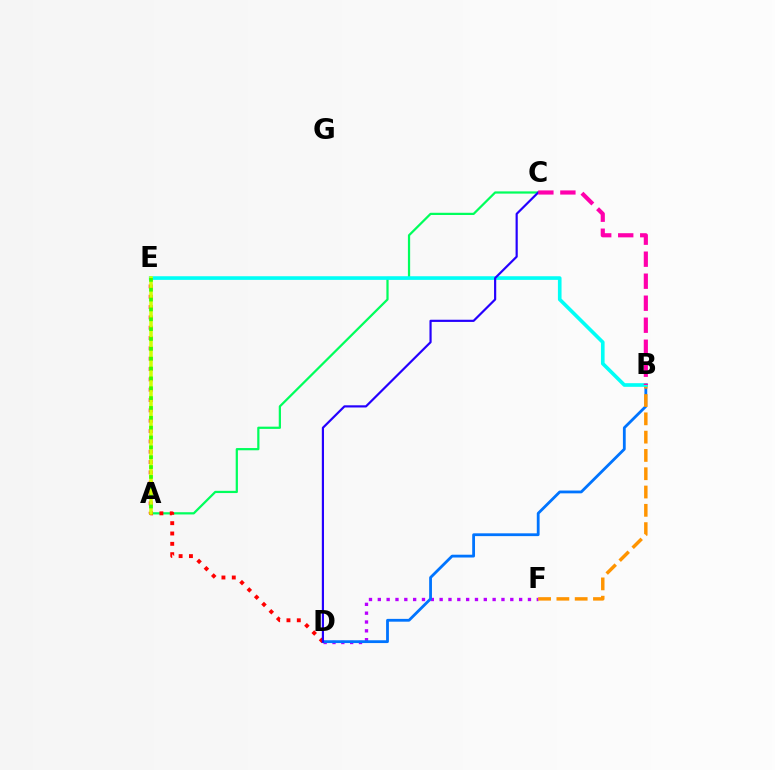{('D', 'F'): [{'color': '#b900ff', 'line_style': 'dotted', 'thickness': 2.4}], ('B', 'D'): [{'color': '#0074ff', 'line_style': 'solid', 'thickness': 2.02}], ('A', 'C'): [{'color': '#00ff5c', 'line_style': 'solid', 'thickness': 1.61}], ('D', 'E'): [{'color': '#ff0000', 'line_style': 'dotted', 'thickness': 2.81}], ('B', 'F'): [{'color': '#ff9400', 'line_style': 'dashed', 'thickness': 2.49}], ('B', 'E'): [{'color': '#00fff6', 'line_style': 'solid', 'thickness': 2.62}], ('A', 'E'): [{'color': '#d1ff00', 'line_style': 'solid', 'thickness': 2.54}, {'color': '#3dff00', 'line_style': 'dotted', 'thickness': 2.68}], ('C', 'D'): [{'color': '#2500ff', 'line_style': 'solid', 'thickness': 1.57}], ('B', 'C'): [{'color': '#ff00ac', 'line_style': 'dashed', 'thickness': 2.99}]}